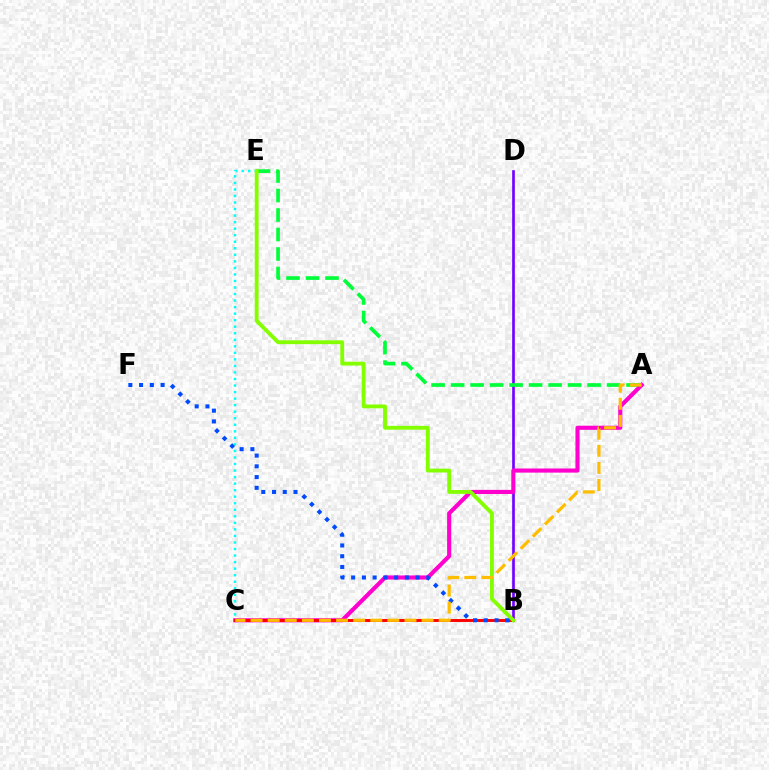{('C', 'E'): [{'color': '#00fff6', 'line_style': 'dotted', 'thickness': 1.78}], ('B', 'D'): [{'color': '#7200ff', 'line_style': 'solid', 'thickness': 1.91}], ('A', 'E'): [{'color': '#00ff39', 'line_style': 'dashed', 'thickness': 2.65}], ('A', 'C'): [{'color': '#ff00cf', 'line_style': 'solid', 'thickness': 2.96}, {'color': '#ffbd00', 'line_style': 'dashed', 'thickness': 2.32}], ('B', 'C'): [{'color': '#ff0000', 'line_style': 'solid', 'thickness': 2.09}], ('B', 'E'): [{'color': '#84ff00', 'line_style': 'solid', 'thickness': 2.78}], ('B', 'F'): [{'color': '#004bff', 'line_style': 'dotted', 'thickness': 2.92}]}